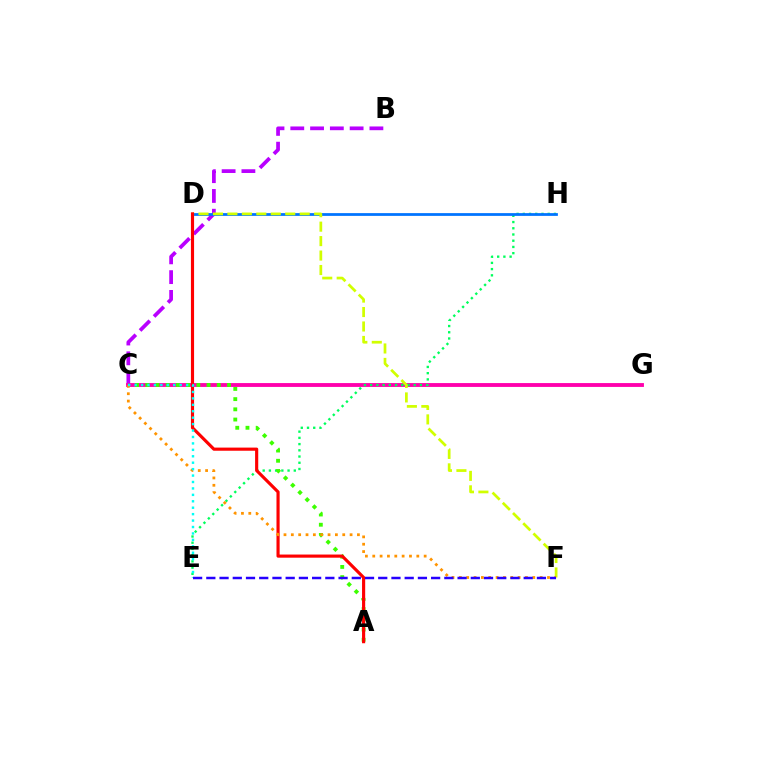{('B', 'C'): [{'color': '#b900ff', 'line_style': 'dashed', 'thickness': 2.69}], ('C', 'G'): [{'color': '#ff00ac', 'line_style': 'solid', 'thickness': 2.78}], ('E', 'H'): [{'color': '#00ff5c', 'line_style': 'dotted', 'thickness': 1.69}], ('D', 'H'): [{'color': '#0074ff', 'line_style': 'solid', 'thickness': 1.99}], ('D', 'F'): [{'color': '#d1ff00', 'line_style': 'dashed', 'thickness': 1.96}], ('A', 'C'): [{'color': '#3dff00', 'line_style': 'dotted', 'thickness': 2.77}], ('A', 'D'): [{'color': '#ff0000', 'line_style': 'solid', 'thickness': 2.27}], ('C', 'F'): [{'color': '#ff9400', 'line_style': 'dotted', 'thickness': 2.0}], ('C', 'E'): [{'color': '#00fff6', 'line_style': 'dotted', 'thickness': 1.75}], ('E', 'F'): [{'color': '#2500ff', 'line_style': 'dashed', 'thickness': 1.8}]}